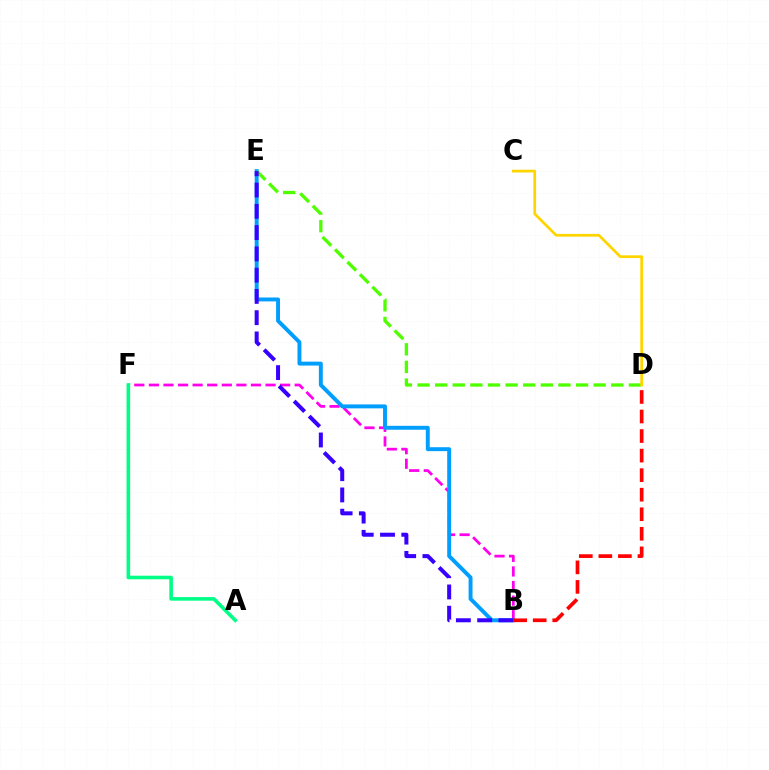{('B', 'F'): [{'color': '#ff00ed', 'line_style': 'dashed', 'thickness': 1.98}], ('B', 'E'): [{'color': '#009eff', 'line_style': 'solid', 'thickness': 2.82}, {'color': '#3700ff', 'line_style': 'dashed', 'thickness': 2.89}], ('D', 'E'): [{'color': '#4fff00', 'line_style': 'dashed', 'thickness': 2.39}], ('B', 'D'): [{'color': '#ff0000', 'line_style': 'dashed', 'thickness': 2.66}], ('C', 'D'): [{'color': '#ffd500', 'line_style': 'solid', 'thickness': 1.98}], ('A', 'F'): [{'color': '#00ff86', 'line_style': 'solid', 'thickness': 2.59}]}